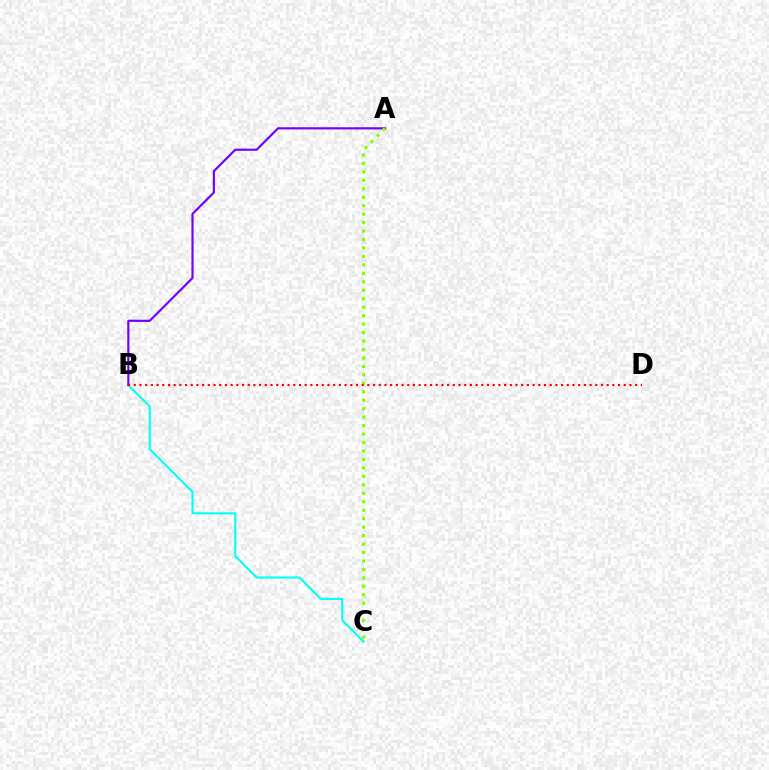{('B', 'C'): [{'color': '#00fff6', 'line_style': 'solid', 'thickness': 1.5}], ('A', 'B'): [{'color': '#7200ff', 'line_style': 'solid', 'thickness': 1.57}], ('A', 'C'): [{'color': '#84ff00', 'line_style': 'dotted', 'thickness': 2.3}], ('B', 'D'): [{'color': '#ff0000', 'line_style': 'dotted', 'thickness': 1.55}]}